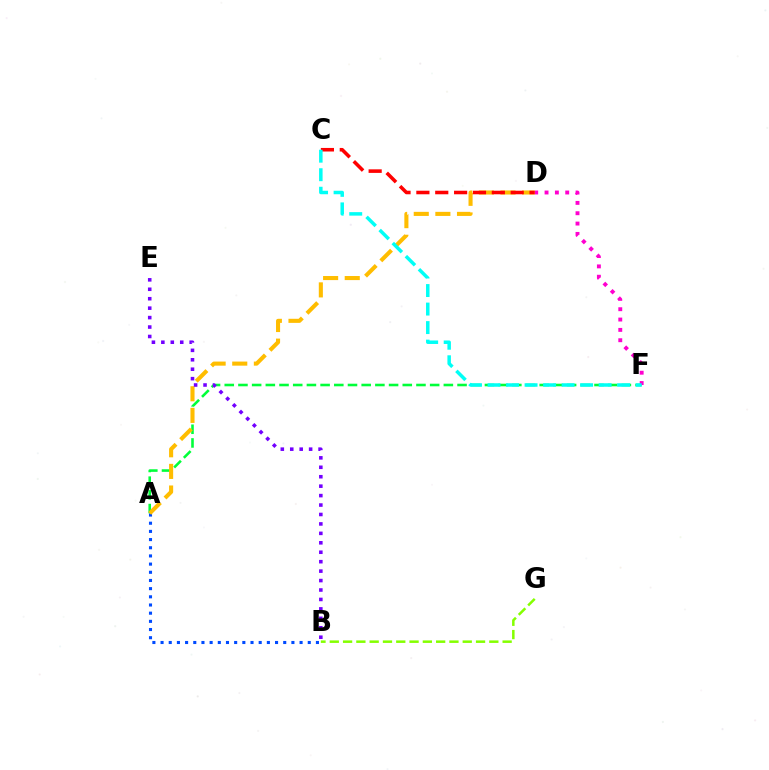{('B', 'G'): [{'color': '#84ff00', 'line_style': 'dashed', 'thickness': 1.81}], ('A', 'F'): [{'color': '#00ff39', 'line_style': 'dashed', 'thickness': 1.86}], ('D', 'F'): [{'color': '#ff00cf', 'line_style': 'dotted', 'thickness': 2.81}], ('A', 'B'): [{'color': '#004bff', 'line_style': 'dotted', 'thickness': 2.22}], ('A', 'D'): [{'color': '#ffbd00', 'line_style': 'dashed', 'thickness': 2.94}], ('B', 'E'): [{'color': '#7200ff', 'line_style': 'dotted', 'thickness': 2.56}], ('C', 'D'): [{'color': '#ff0000', 'line_style': 'dashed', 'thickness': 2.56}], ('C', 'F'): [{'color': '#00fff6', 'line_style': 'dashed', 'thickness': 2.52}]}